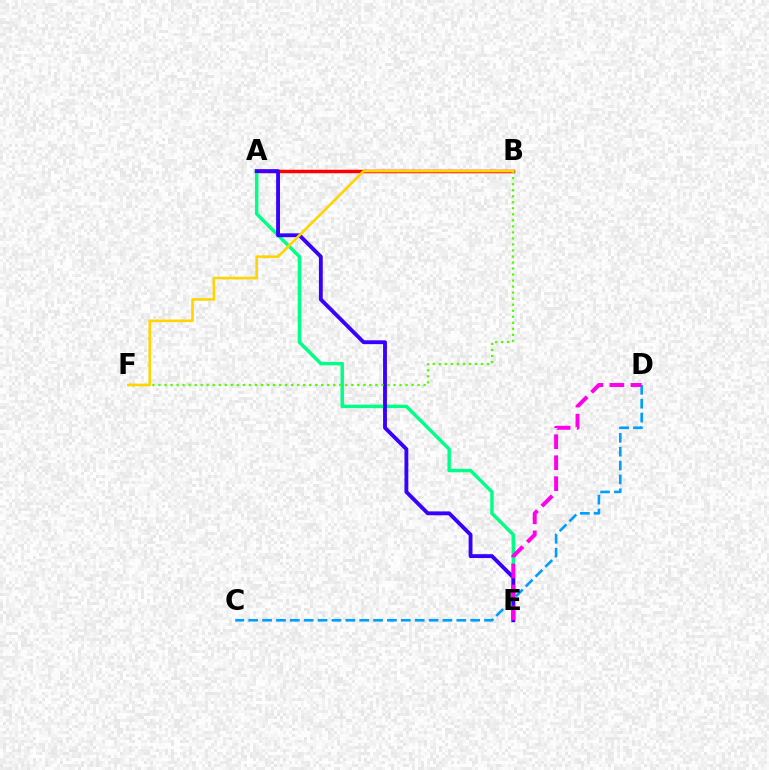{('C', 'D'): [{'color': '#009eff', 'line_style': 'dashed', 'thickness': 1.88}], ('A', 'B'): [{'color': '#ff0000', 'line_style': 'solid', 'thickness': 2.51}], ('A', 'E'): [{'color': '#00ff86', 'line_style': 'solid', 'thickness': 2.48}, {'color': '#3700ff', 'line_style': 'solid', 'thickness': 2.78}], ('B', 'F'): [{'color': '#4fff00', 'line_style': 'dotted', 'thickness': 1.64}, {'color': '#ffd500', 'line_style': 'solid', 'thickness': 1.87}], ('D', 'E'): [{'color': '#ff00ed', 'line_style': 'dashed', 'thickness': 2.85}]}